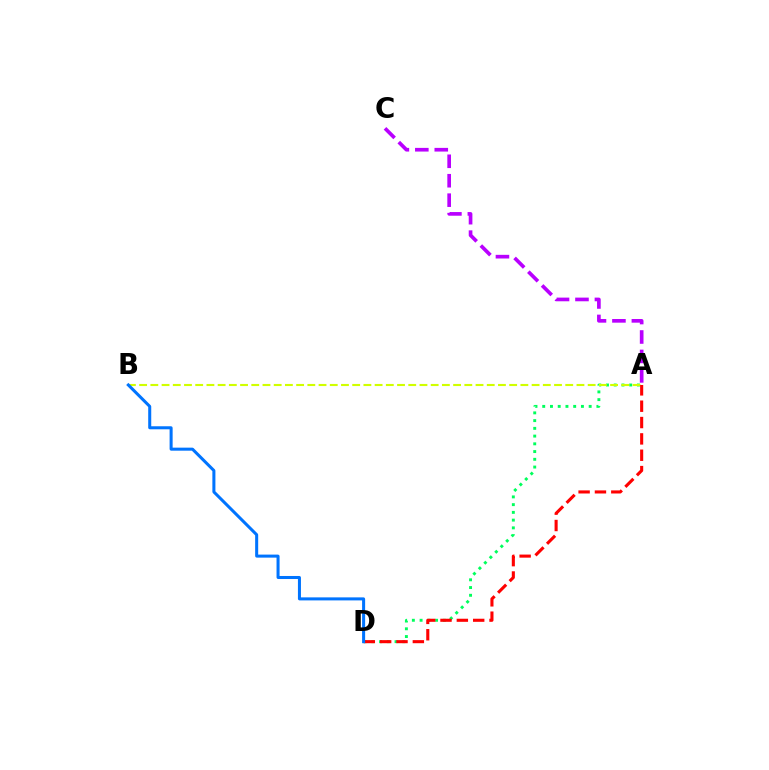{('A', 'D'): [{'color': '#00ff5c', 'line_style': 'dotted', 'thickness': 2.1}, {'color': '#ff0000', 'line_style': 'dashed', 'thickness': 2.22}], ('A', 'B'): [{'color': '#d1ff00', 'line_style': 'dashed', 'thickness': 1.52}], ('A', 'C'): [{'color': '#b900ff', 'line_style': 'dashed', 'thickness': 2.64}], ('B', 'D'): [{'color': '#0074ff', 'line_style': 'solid', 'thickness': 2.18}]}